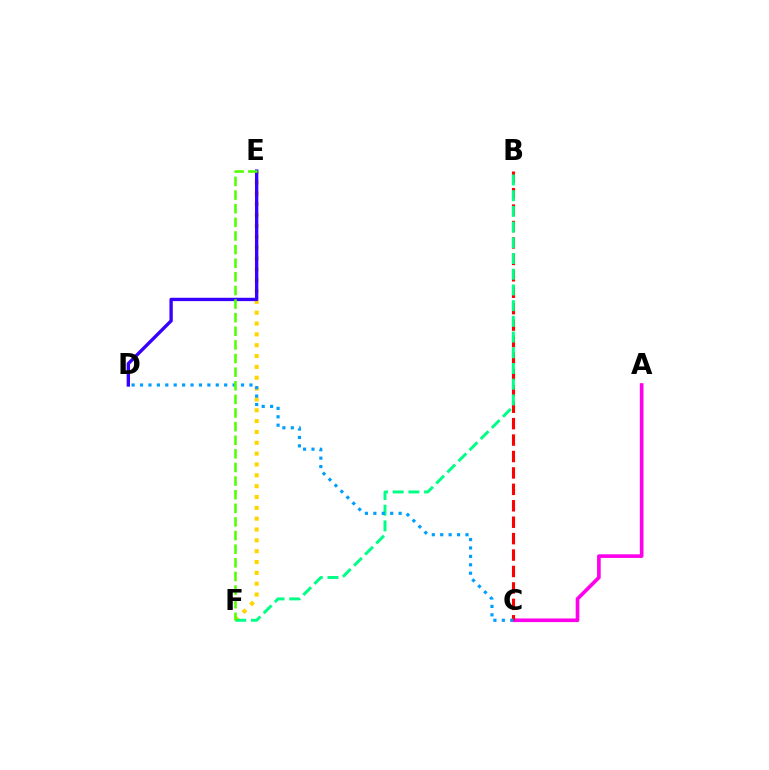{('A', 'C'): [{'color': '#ff00ed', 'line_style': 'solid', 'thickness': 2.62}], ('B', 'C'): [{'color': '#ff0000', 'line_style': 'dashed', 'thickness': 2.23}], ('E', 'F'): [{'color': '#ffd500', 'line_style': 'dotted', 'thickness': 2.95}, {'color': '#4fff00', 'line_style': 'dashed', 'thickness': 1.85}], ('D', 'E'): [{'color': '#3700ff', 'line_style': 'solid', 'thickness': 2.41}], ('B', 'F'): [{'color': '#00ff86', 'line_style': 'dashed', 'thickness': 2.13}], ('C', 'D'): [{'color': '#009eff', 'line_style': 'dotted', 'thickness': 2.29}]}